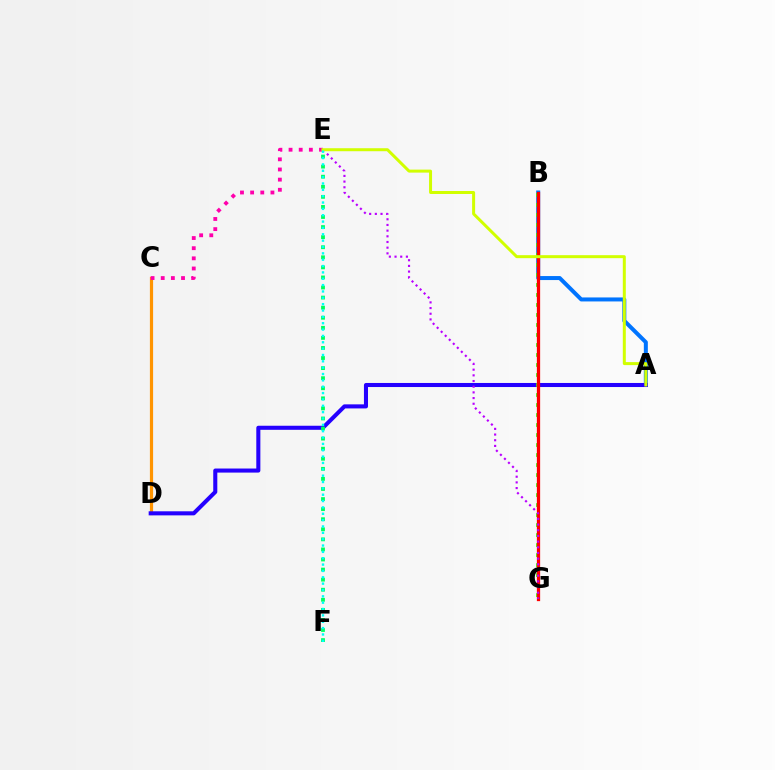{('C', 'D'): [{'color': '#ff9400', 'line_style': 'solid', 'thickness': 2.31}], ('A', 'B'): [{'color': '#0074ff', 'line_style': 'solid', 'thickness': 2.88}], ('A', 'D'): [{'color': '#2500ff', 'line_style': 'solid', 'thickness': 2.93}], ('B', 'G'): [{'color': '#3dff00', 'line_style': 'dotted', 'thickness': 2.72}, {'color': '#ff0000', 'line_style': 'solid', 'thickness': 2.35}], ('E', 'F'): [{'color': '#00ff5c', 'line_style': 'dotted', 'thickness': 2.74}, {'color': '#00fff6', 'line_style': 'dotted', 'thickness': 1.73}], ('E', 'G'): [{'color': '#b900ff', 'line_style': 'dotted', 'thickness': 1.54}], ('C', 'E'): [{'color': '#ff00ac', 'line_style': 'dotted', 'thickness': 2.76}], ('A', 'E'): [{'color': '#d1ff00', 'line_style': 'solid', 'thickness': 2.15}]}